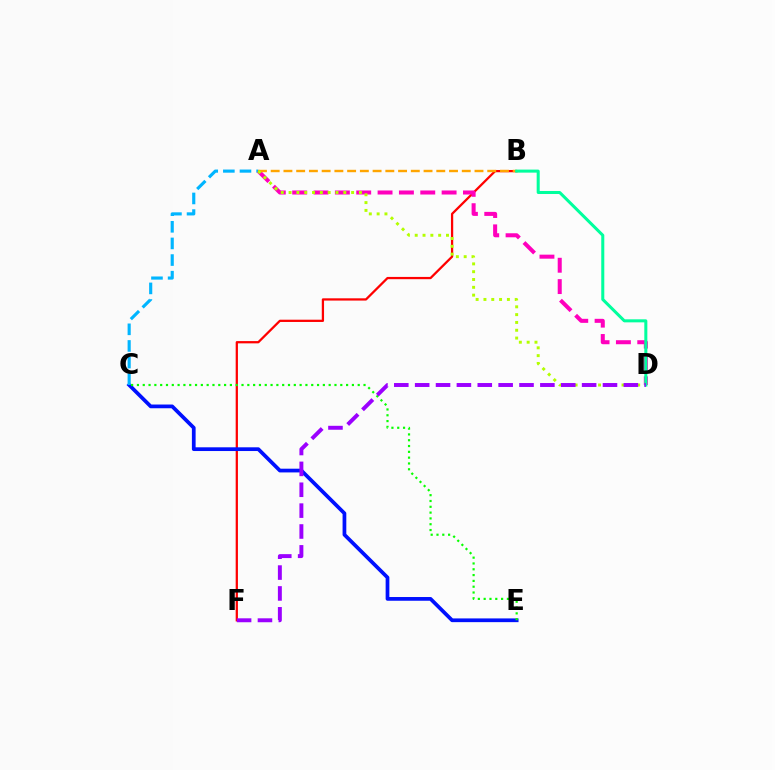{('B', 'F'): [{'color': '#ff0000', 'line_style': 'solid', 'thickness': 1.63}], ('C', 'E'): [{'color': '#0010ff', 'line_style': 'solid', 'thickness': 2.69}, {'color': '#08ff00', 'line_style': 'dotted', 'thickness': 1.58}], ('A', 'C'): [{'color': '#00b5ff', 'line_style': 'dashed', 'thickness': 2.26}], ('A', 'D'): [{'color': '#ff00bd', 'line_style': 'dashed', 'thickness': 2.9}, {'color': '#b3ff00', 'line_style': 'dotted', 'thickness': 2.12}], ('A', 'B'): [{'color': '#ffa500', 'line_style': 'dashed', 'thickness': 1.73}], ('B', 'D'): [{'color': '#00ff9d', 'line_style': 'solid', 'thickness': 2.18}], ('D', 'F'): [{'color': '#9b00ff', 'line_style': 'dashed', 'thickness': 2.84}]}